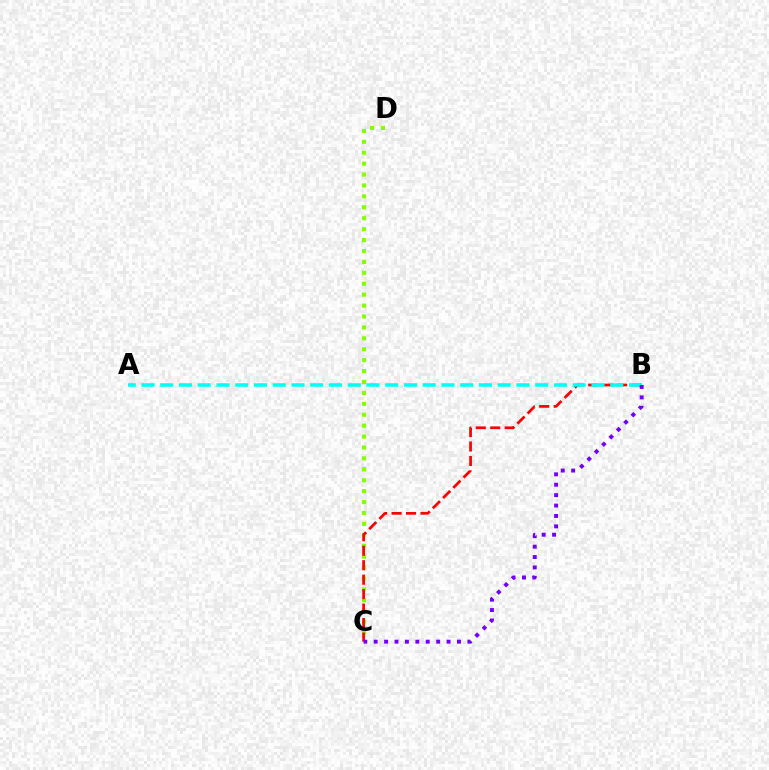{('C', 'D'): [{'color': '#84ff00', 'line_style': 'dotted', 'thickness': 2.97}], ('B', 'C'): [{'color': '#ff0000', 'line_style': 'dashed', 'thickness': 1.97}, {'color': '#7200ff', 'line_style': 'dotted', 'thickness': 2.83}], ('A', 'B'): [{'color': '#00fff6', 'line_style': 'dashed', 'thickness': 2.55}]}